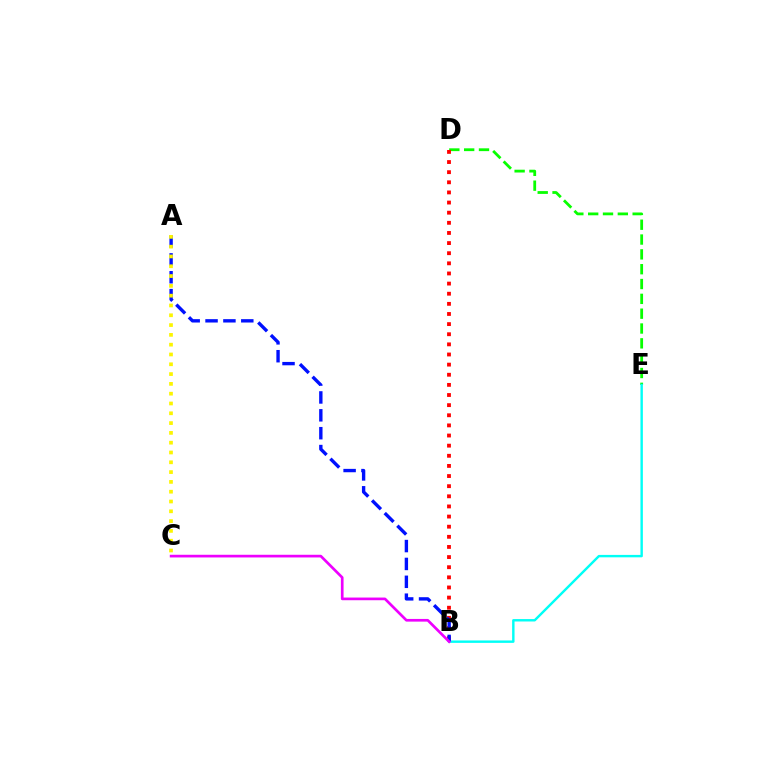{('D', 'E'): [{'color': '#08ff00', 'line_style': 'dashed', 'thickness': 2.01}], ('B', 'D'): [{'color': '#ff0000', 'line_style': 'dotted', 'thickness': 2.75}], ('B', 'E'): [{'color': '#00fff6', 'line_style': 'solid', 'thickness': 1.74}], ('A', 'B'): [{'color': '#0010ff', 'line_style': 'dashed', 'thickness': 2.43}], ('A', 'C'): [{'color': '#fcf500', 'line_style': 'dotted', 'thickness': 2.66}], ('B', 'C'): [{'color': '#ee00ff', 'line_style': 'solid', 'thickness': 1.93}]}